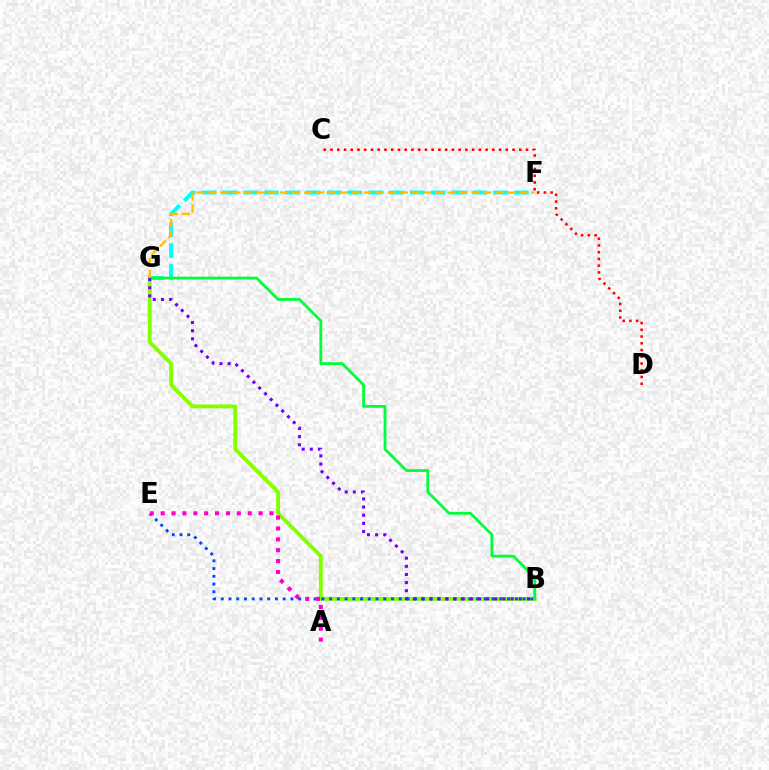{('F', 'G'): [{'color': '#00fff6', 'line_style': 'dashed', 'thickness': 2.83}, {'color': '#ffbd00', 'line_style': 'dashed', 'thickness': 1.62}], ('B', 'G'): [{'color': '#84ff00', 'line_style': 'solid', 'thickness': 2.77}, {'color': '#00ff39', 'line_style': 'solid', 'thickness': 1.99}, {'color': '#7200ff', 'line_style': 'dotted', 'thickness': 2.21}], ('C', 'D'): [{'color': '#ff0000', 'line_style': 'dotted', 'thickness': 1.83}], ('B', 'E'): [{'color': '#004bff', 'line_style': 'dotted', 'thickness': 2.1}], ('A', 'E'): [{'color': '#ff00cf', 'line_style': 'dotted', 'thickness': 2.96}]}